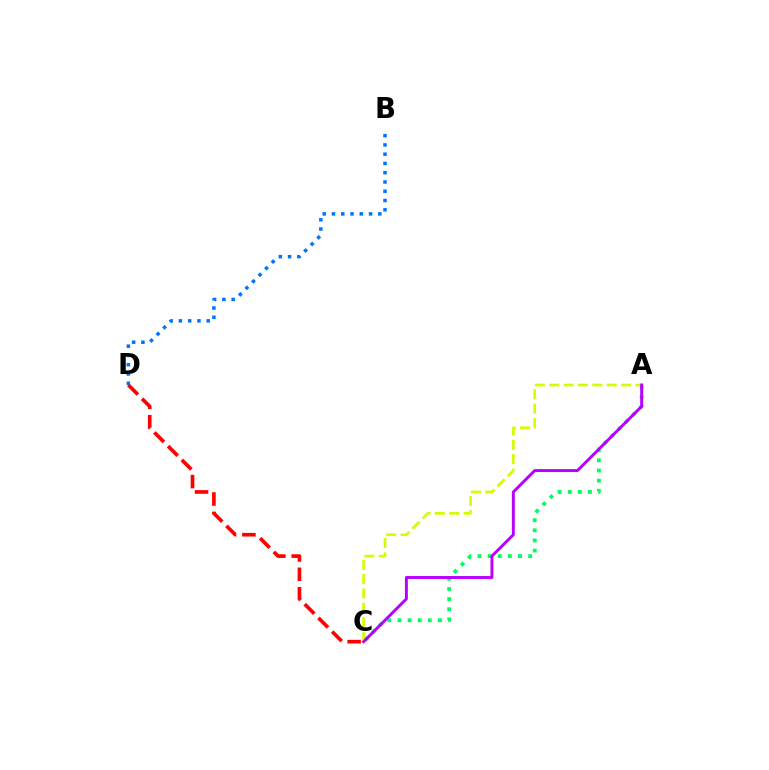{('A', 'C'): [{'color': '#00ff5c', 'line_style': 'dotted', 'thickness': 2.75}, {'color': '#d1ff00', 'line_style': 'dashed', 'thickness': 1.95}, {'color': '#b900ff', 'line_style': 'solid', 'thickness': 2.12}], ('B', 'D'): [{'color': '#0074ff', 'line_style': 'dotted', 'thickness': 2.52}], ('C', 'D'): [{'color': '#ff0000', 'line_style': 'dashed', 'thickness': 2.64}]}